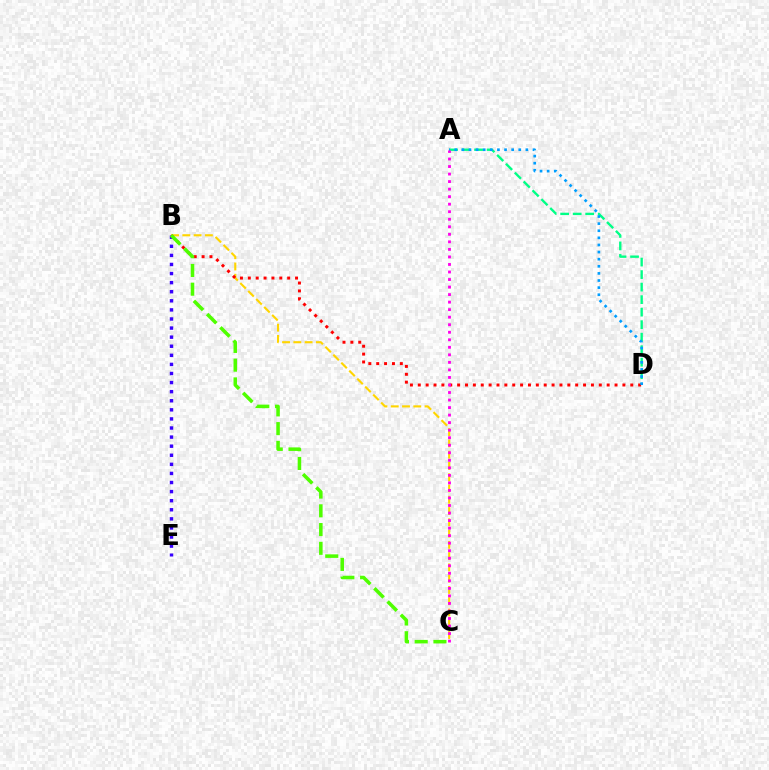{('B', 'C'): [{'color': '#ffd500', 'line_style': 'dashed', 'thickness': 1.53}, {'color': '#4fff00', 'line_style': 'dashed', 'thickness': 2.55}], ('A', 'D'): [{'color': '#00ff86', 'line_style': 'dashed', 'thickness': 1.7}, {'color': '#009eff', 'line_style': 'dotted', 'thickness': 1.93}], ('B', 'D'): [{'color': '#ff0000', 'line_style': 'dotted', 'thickness': 2.14}], ('B', 'E'): [{'color': '#3700ff', 'line_style': 'dotted', 'thickness': 2.47}], ('A', 'C'): [{'color': '#ff00ed', 'line_style': 'dotted', 'thickness': 2.05}]}